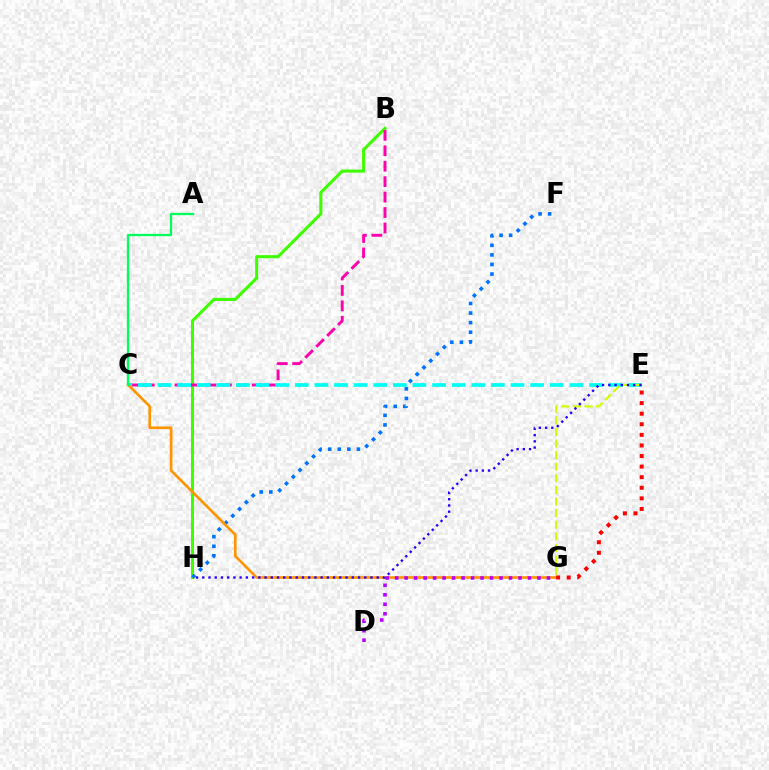{('B', 'H'): [{'color': '#3dff00', 'line_style': 'solid', 'thickness': 2.2}], ('B', 'C'): [{'color': '#ff00ac', 'line_style': 'dashed', 'thickness': 2.1}], ('F', 'H'): [{'color': '#0074ff', 'line_style': 'dotted', 'thickness': 2.6}], ('C', 'E'): [{'color': '#00fff6', 'line_style': 'dashed', 'thickness': 2.66}], ('C', 'G'): [{'color': '#ff9400', 'line_style': 'solid', 'thickness': 1.91}], ('D', 'G'): [{'color': '#b900ff', 'line_style': 'dotted', 'thickness': 2.58}], ('A', 'C'): [{'color': '#00ff5c', 'line_style': 'solid', 'thickness': 1.65}], ('E', 'G'): [{'color': '#d1ff00', 'line_style': 'dashed', 'thickness': 1.58}, {'color': '#ff0000', 'line_style': 'dotted', 'thickness': 2.88}], ('E', 'H'): [{'color': '#2500ff', 'line_style': 'dotted', 'thickness': 1.69}]}